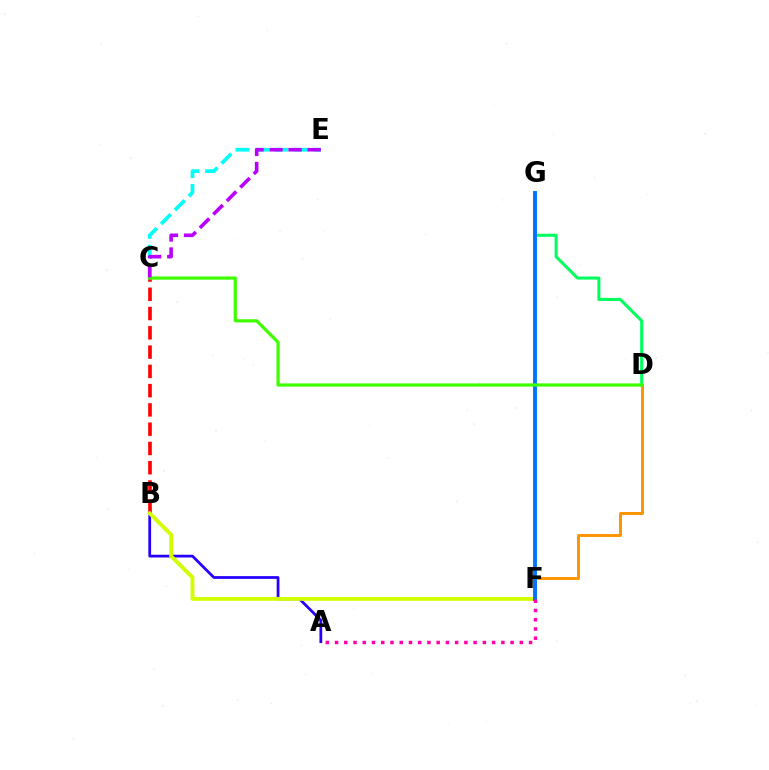{('A', 'B'): [{'color': '#2500ff', 'line_style': 'solid', 'thickness': 1.98}], ('D', 'G'): [{'color': '#00ff5c', 'line_style': 'solid', 'thickness': 2.19}], ('C', 'E'): [{'color': '#00fff6', 'line_style': 'dashed', 'thickness': 2.67}, {'color': '#b900ff', 'line_style': 'dashed', 'thickness': 2.59}], ('D', 'F'): [{'color': '#ff9400', 'line_style': 'solid', 'thickness': 2.13}], ('B', 'C'): [{'color': '#ff0000', 'line_style': 'dashed', 'thickness': 2.62}], ('B', 'F'): [{'color': '#d1ff00', 'line_style': 'solid', 'thickness': 2.78}], ('F', 'G'): [{'color': '#0074ff', 'line_style': 'solid', 'thickness': 2.8}], ('A', 'F'): [{'color': '#ff00ac', 'line_style': 'dotted', 'thickness': 2.51}], ('C', 'D'): [{'color': '#3dff00', 'line_style': 'solid', 'thickness': 2.31}]}